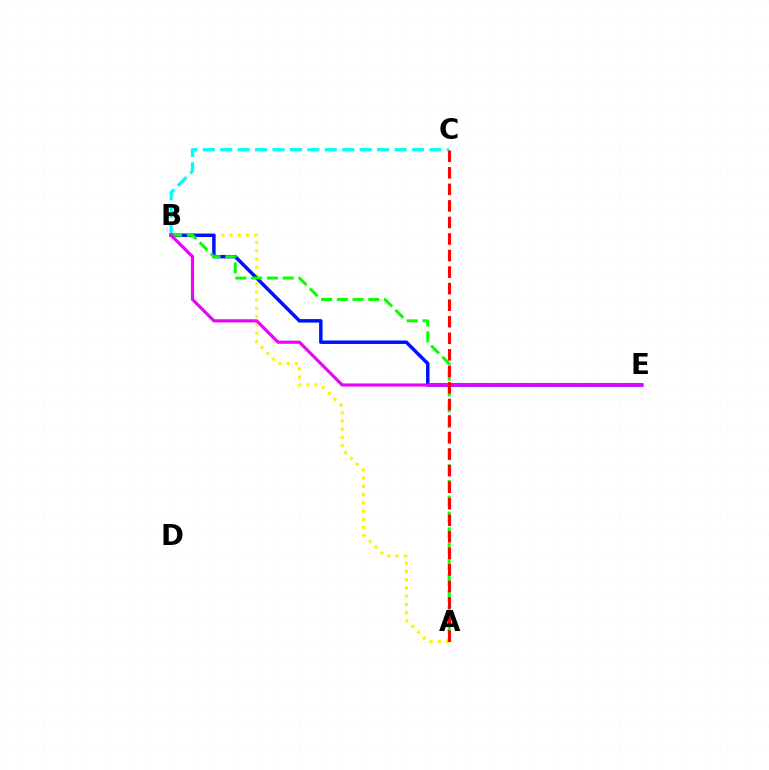{('A', 'B'): [{'color': '#fcf500', 'line_style': 'dotted', 'thickness': 2.24}, {'color': '#08ff00', 'line_style': 'dashed', 'thickness': 2.14}], ('B', 'C'): [{'color': '#00fff6', 'line_style': 'dashed', 'thickness': 2.37}], ('B', 'E'): [{'color': '#0010ff', 'line_style': 'solid', 'thickness': 2.5}, {'color': '#ee00ff', 'line_style': 'solid', 'thickness': 2.27}], ('A', 'C'): [{'color': '#ff0000', 'line_style': 'dashed', 'thickness': 2.25}]}